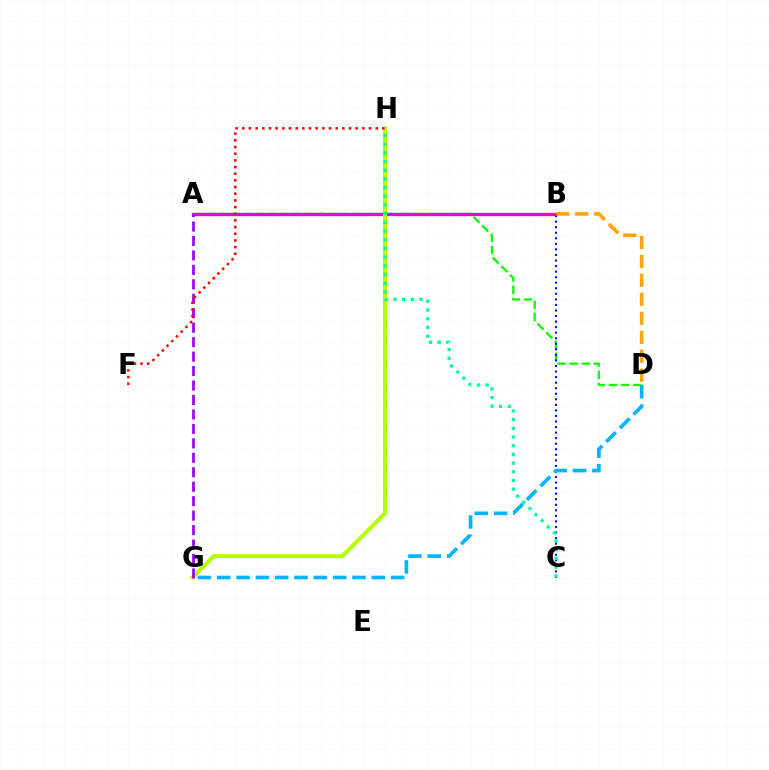{('A', 'D'): [{'color': '#08ff00', 'line_style': 'dashed', 'thickness': 1.65}], ('A', 'B'): [{'color': '#ff00bd', 'line_style': 'solid', 'thickness': 2.39}], ('B', 'C'): [{'color': '#0010ff', 'line_style': 'dotted', 'thickness': 1.51}], ('G', 'H'): [{'color': '#b3ff00', 'line_style': 'solid', 'thickness': 2.89}], ('B', 'D'): [{'color': '#ffa500', 'line_style': 'dashed', 'thickness': 2.58}], ('A', 'G'): [{'color': '#9b00ff', 'line_style': 'dashed', 'thickness': 1.96}], ('F', 'H'): [{'color': '#ff0000', 'line_style': 'dotted', 'thickness': 1.81}], ('C', 'H'): [{'color': '#00ff9d', 'line_style': 'dotted', 'thickness': 2.36}], ('D', 'G'): [{'color': '#00b5ff', 'line_style': 'dashed', 'thickness': 2.62}]}